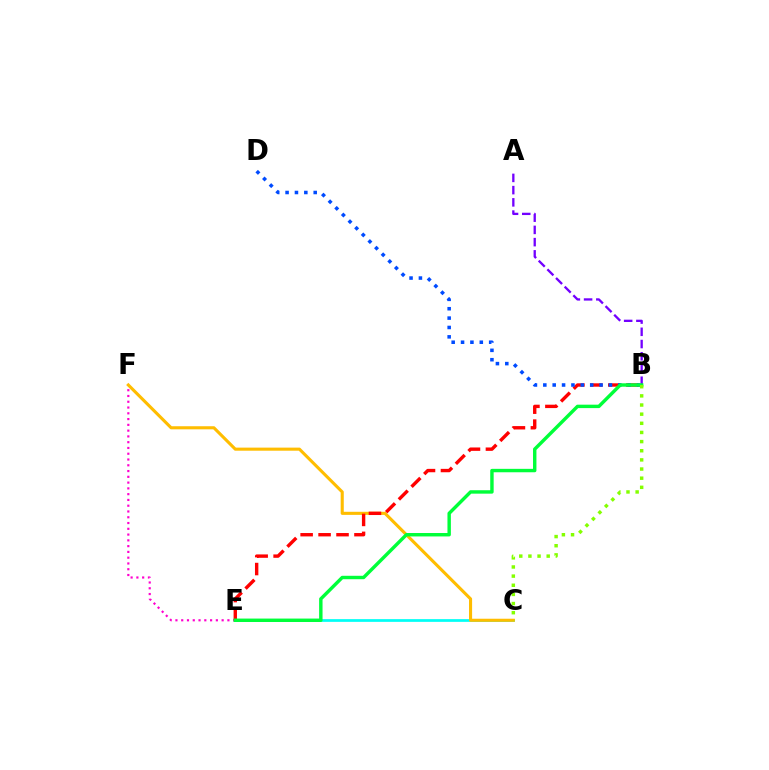{('C', 'E'): [{'color': '#00fff6', 'line_style': 'solid', 'thickness': 1.96}], ('E', 'F'): [{'color': '#ff00cf', 'line_style': 'dotted', 'thickness': 1.57}], ('C', 'F'): [{'color': '#ffbd00', 'line_style': 'solid', 'thickness': 2.22}], ('B', 'E'): [{'color': '#ff0000', 'line_style': 'dashed', 'thickness': 2.44}, {'color': '#00ff39', 'line_style': 'solid', 'thickness': 2.46}], ('B', 'D'): [{'color': '#004bff', 'line_style': 'dotted', 'thickness': 2.55}], ('A', 'B'): [{'color': '#7200ff', 'line_style': 'dashed', 'thickness': 1.66}], ('B', 'C'): [{'color': '#84ff00', 'line_style': 'dotted', 'thickness': 2.48}]}